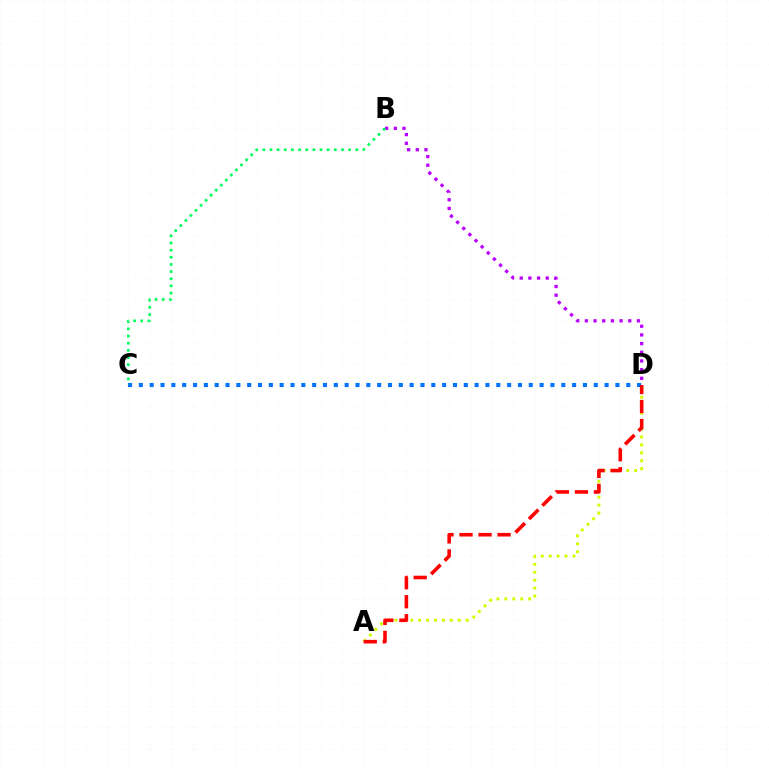{('A', 'D'): [{'color': '#d1ff00', 'line_style': 'dotted', 'thickness': 2.15}, {'color': '#ff0000', 'line_style': 'dashed', 'thickness': 2.58}], ('B', 'D'): [{'color': '#b900ff', 'line_style': 'dotted', 'thickness': 2.36}], ('C', 'D'): [{'color': '#0074ff', 'line_style': 'dotted', 'thickness': 2.94}], ('B', 'C'): [{'color': '#00ff5c', 'line_style': 'dotted', 'thickness': 1.94}]}